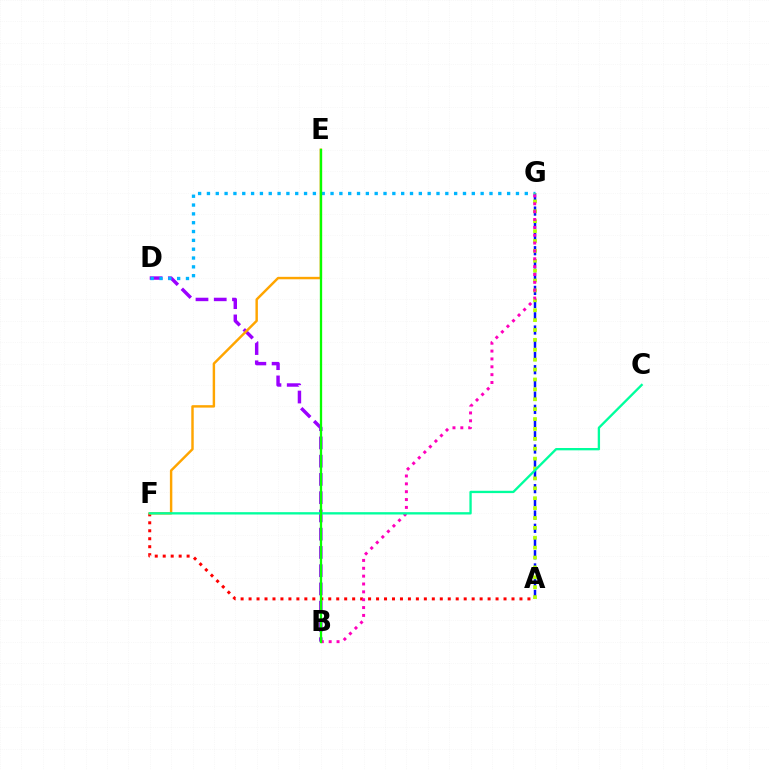{('A', 'G'): [{'color': '#0010ff', 'line_style': 'dashed', 'thickness': 1.8}, {'color': '#b3ff00', 'line_style': 'dotted', 'thickness': 2.69}], ('B', 'D'): [{'color': '#9b00ff', 'line_style': 'dashed', 'thickness': 2.48}], ('D', 'G'): [{'color': '#00b5ff', 'line_style': 'dotted', 'thickness': 2.4}], ('A', 'F'): [{'color': '#ff0000', 'line_style': 'dotted', 'thickness': 2.16}], ('E', 'F'): [{'color': '#ffa500', 'line_style': 'solid', 'thickness': 1.76}], ('B', 'G'): [{'color': '#ff00bd', 'line_style': 'dotted', 'thickness': 2.14}], ('C', 'F'): [{'color': '#00ff9d', 'line_style': 'solid', 'thickness': 1.68}], ('B', 'E'): [{'color': '#08ff00', 'line_style': 'solid', 'thickness': 1.66}]}